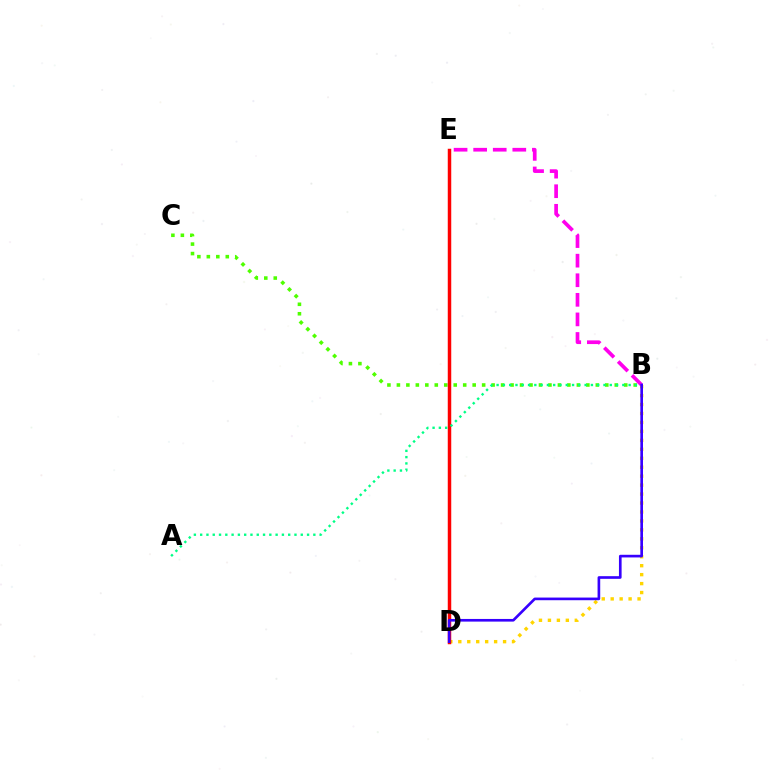{('D', 'E'): [{'color': '#009eff', 'line_style': 'dashed', 'thickness': 1.82}, {'color': '#ff0000', 'line_style': 'solid', 'thickness': 2.5}], ('B', 'C'): [{'color': '#4fff00', 'line_style': 'dotted', 'thickness': 2.57}], ('B', 'D'): [{'color': '#ffd500', 'line_style': 'dotted', 'thickness': 2.43}, {'color': '#3700ff', 'line_style': 'solid', 'thickness': 1.91}], ('B', 'E'): [{'color': '#ff00ed', 'line_style': 'dashed', 'thickness': 2.66}], ('A', 'B'): [{'color': '#00ff86', 'line_style': 'dotted', 'thickness': 1.71}]}